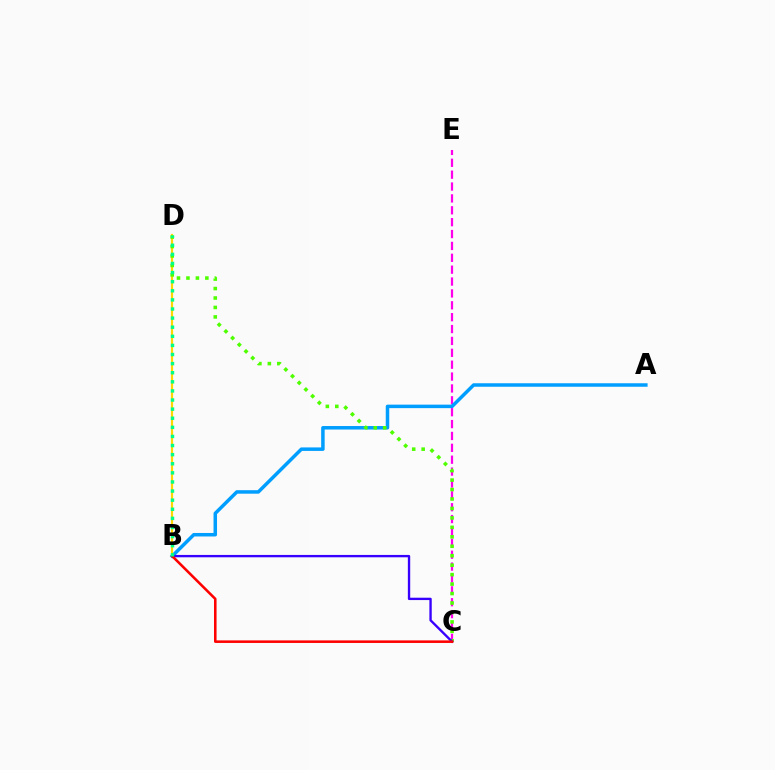{('B', 'D'): [{'color': '#ffd500', 'line_style': 'solid', 'thickness': 1.57}, {'color': '#00ff86', 'line_style': 'dotted', 'thickness': 2.47}], ('C', 'E'): [{'color': '#ff00ed', 'line_style': 'dashed', 'thickness': 1.61}], ('A', 'B'): [{'color': '#009eff', 'line_style': 'solid', 'thickness': 2.52}], ('C', 'D'): [{'color': '#4fff00', 'line_style': 'dotted', 'thickness': 2.57}], ('B', 'C'): [{'color': '#3700ff', 'line_style': 'solid', 'thickness': 1.7}, {'color': '#ff0000', 'line_style': 'solid', 'thickness': 1.84}]}